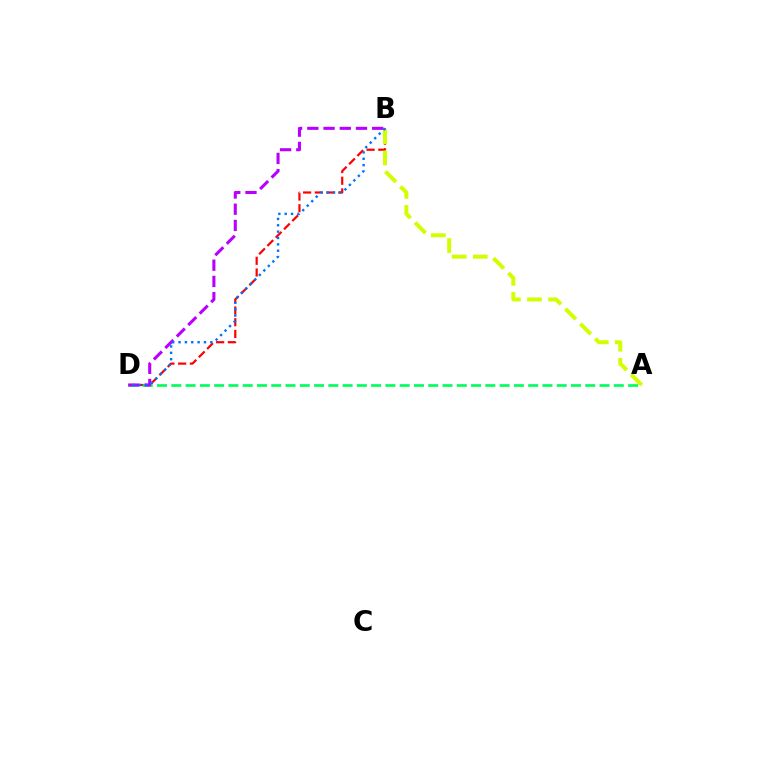{('B', 'D'): [{'color': '#ff0000', 'line_style': 'dashed', 'thickness': 1.59}, {'color': '#b900ff', 'line_style': 'dashed', 'thickness': 2.2}, {'color': '#0074ff', 'line_style': 'dotted', 'thickness': 1.73}], ('A', 'B'): [{'color': '#d1ff00', 'line_style': 'dashed', 'thickness': 2.87}], ('A', 'D'): [{'color': '#00ff5c', 'line_style': 'dashed', 'thickness': 1.94}]}